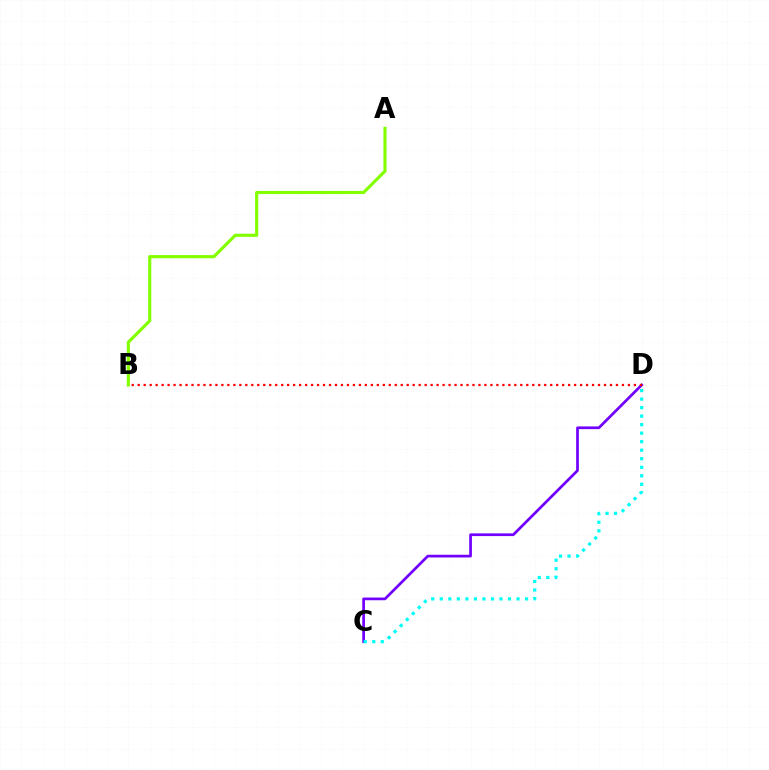{('C', 'D'): [{'color': '#7200ff', 'line_style': 'solid', 'thickness': 1.95}, {'color': '#00fff6', 'line_style': 'dotted', 'thickness': 2.32}], ('B', 'D'): [{'color': '#ff0000', 'line_style': 'dotted', 'thickness': 1.62}], ('A', 'B'): [{'color': '#84ff00', 'line_style': 'solid', 'thickness': 2.26}]}